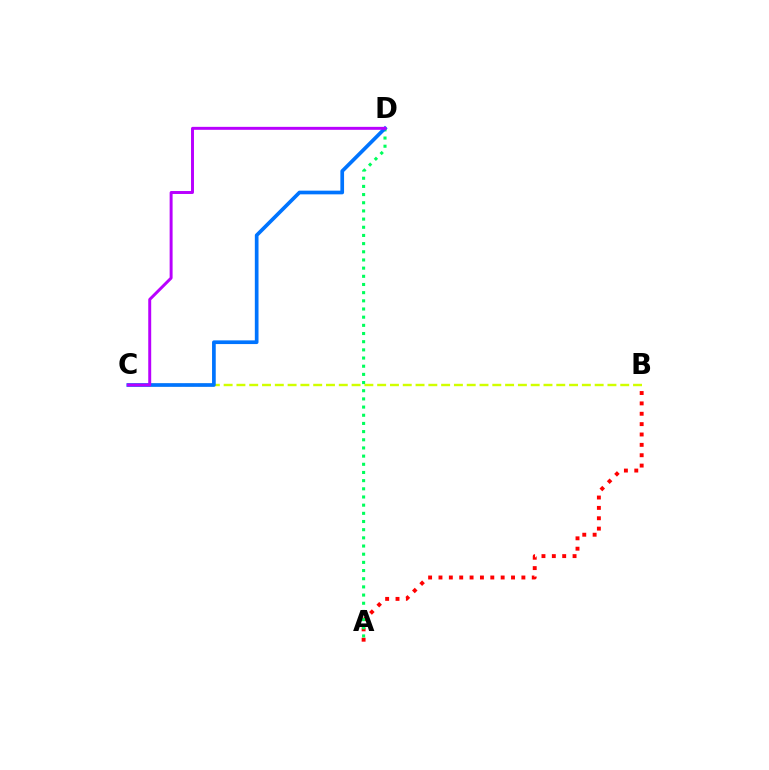{('A', 'B'): [{'color': '#ff0000', 'line_style': 'dotted', 'thickness': 2.82}], ('B', 'C'): [{'color': '#d1ff00', 'line_style': 'dashed', 'thickness': 1.74}], ('A', 'D'): [{'color': '#00ff5c', 'line_style': 'dotted', 'thickness': 2.22}], ('C', 'D'): [{'color': '#0074ff', 'line_style': 'solid', 'thickness': 2.66}, {'color': '#b900ff', 'line_style': 'solid', 'thickness': 2.13}]}